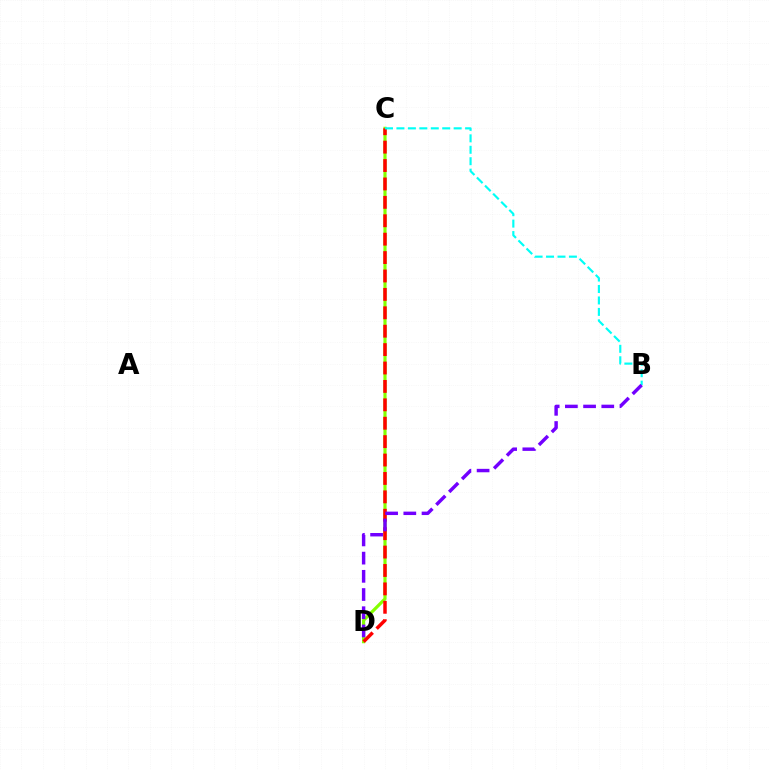{('C', 'D'): [{'color': '#84ff00', 'line_style': 'solid', 'thickness': 2.29}, {'color': '#ff0000', 'line_style': 'dashed', 'thickness': 2.5}], ('B', 'C'): [{'color': '#00fff6', 'line_style': 'dashed', 'thickness': 1.55}], ('B', 'D'): [{'color': '#7200ff', 'line_style': 'dashed', 'thickness': 2.47}]}